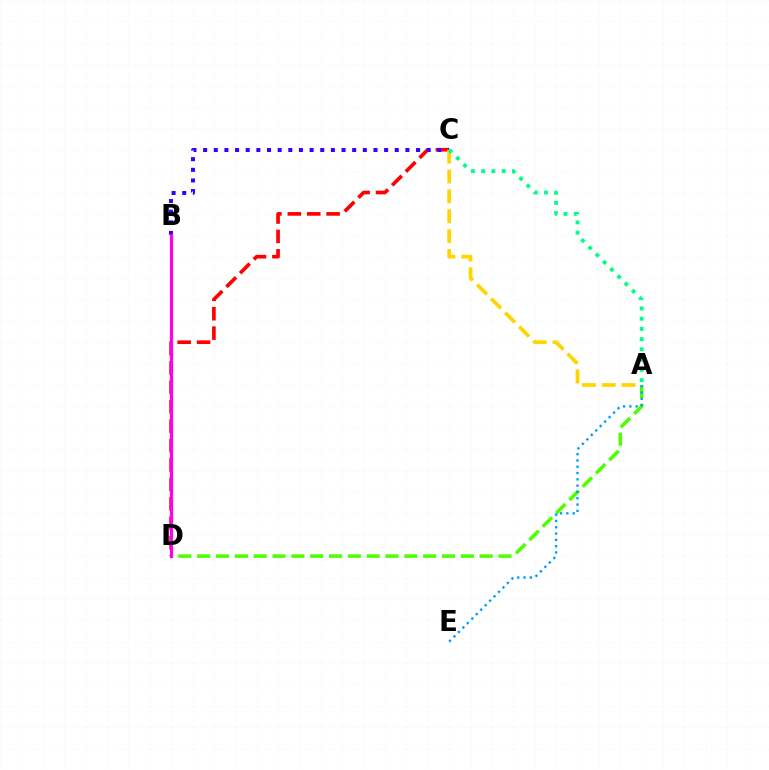{('C', 'D'): [{'color': '#ff0000', 'line_style': 'dashed', 'thickness': 2.64}], ('B', 'C'): [{'color': '#3700ff', 'line_style': 'dotted', 'thickness': 2.89}], ('A', 'D'): [{'color': '#4fff00', 'line_style': 'dashed', 'thickness': 2.56}], ('B', 'D'): [{'color': '#ff00ed', 'line_style': 'solid', 'thickness': 2.29}], ('A', 'E'): [{'color': '#009eff', 'line_style': 'dotted', 'thickness': 1.71}], ('A', 'C'): [{'color': '#ffd500', 'line_style': 'dashed', 'thickness': 2.7}, {'color': '#00ff86', 'line_style': 'dotted', 'thickness': 2.78}]}